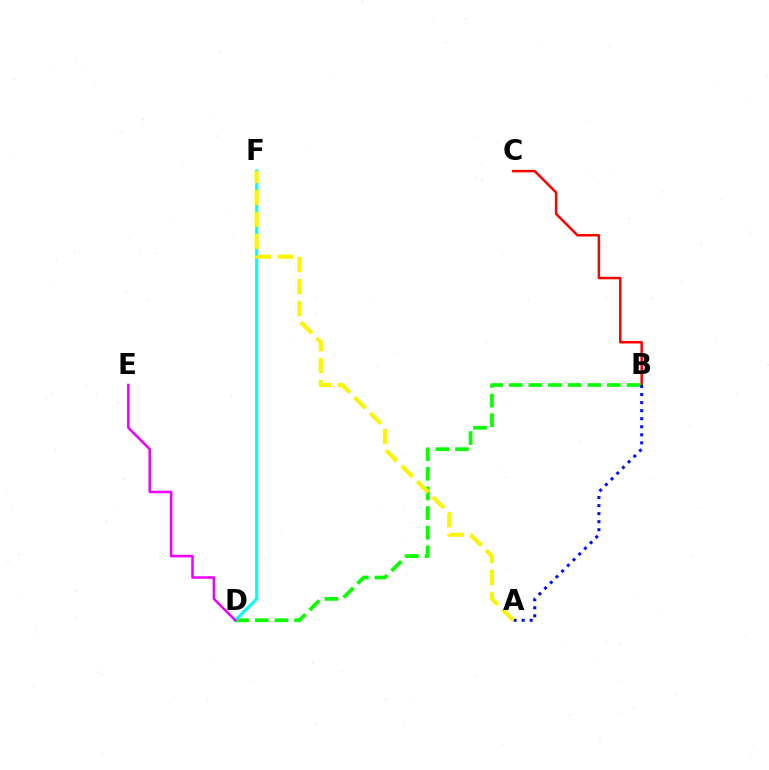{('B', 'C'): [{'color': '#ff0000', 'line_style': 'solid', 'thickness': 1.8}], ('B', 'D'): [{'color': '#08ff00', 'line_style': 'dashed', 'thickness': 2.67}], ('D', 'F'): [{'color': '#00fff6', 'line_style': 'solid', 'thickness': 2.26}], ('A', 'B'): [{'color': '#0010ff', 'line_style': 'dotted', 'thickness': 2.19}], ('A', 'F'): [{'color': '#fcf500', 'line_style': 'dashed', 'thickness': 2.99}], ('D', 'E'): [{'color': '#ee00ff', 'line_style': 'solid', 'thickness': 1.82}]}